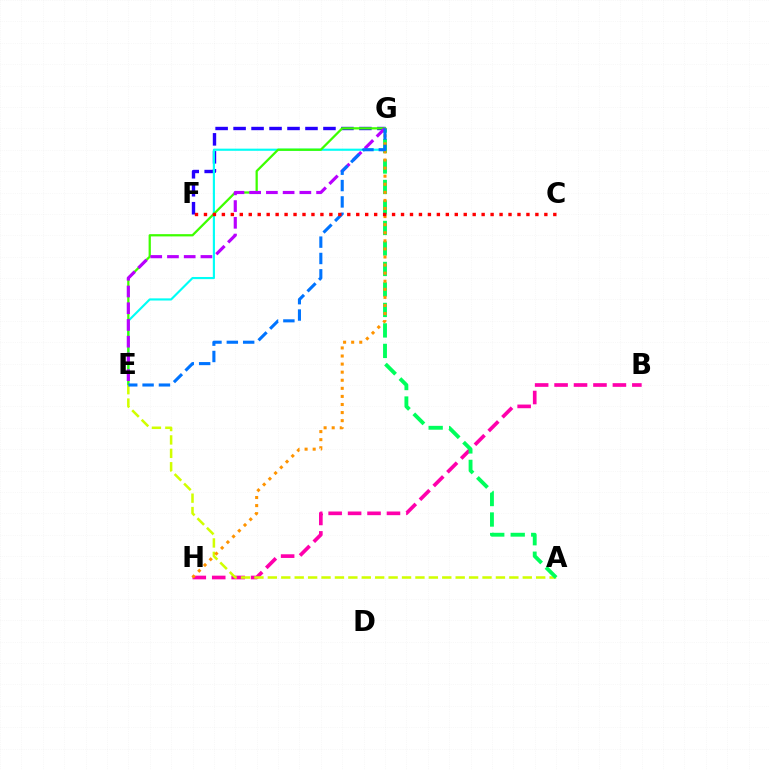{('F', 'G'): [{'color': '#2500ff', 'line_style': 'dashed', 'thickness': 2.44}], ('B', 'H'): [{'color': '#ff00ac', 'line_style': 'dashed', 'thickness': 2.64}], ('E', 'G'): [{'color': '#00fff6', 'line_style': 'solid', 'thickness': 1.55}, {'color': '#3dff00', 'line_style': 'solid', 'thickness': 1.62}, {'color': '#b900ff', 'line_style': 'dashed', 'thickness': 2.27}, {'color': '#0074ff', 'line_style': 'dashed', 'thickness': 2.22}], ('A', 'E'): [{'color': '#d1ff00', 'line_style': 'dashed', 'thickness': 1.82}], ('A', 'G'): [{'color': '#00ff5c', 'line_style': 'dashed', 'thickness': 2.78}], ('G', 'H'): [{'color': '#ff9400', 'line_style': 'dotted', 'thickness': 2.2}], ('C', 'F'): [{'color': '#ff0000', 'line_style': 'dotted', 'thickness': 2.43}]}